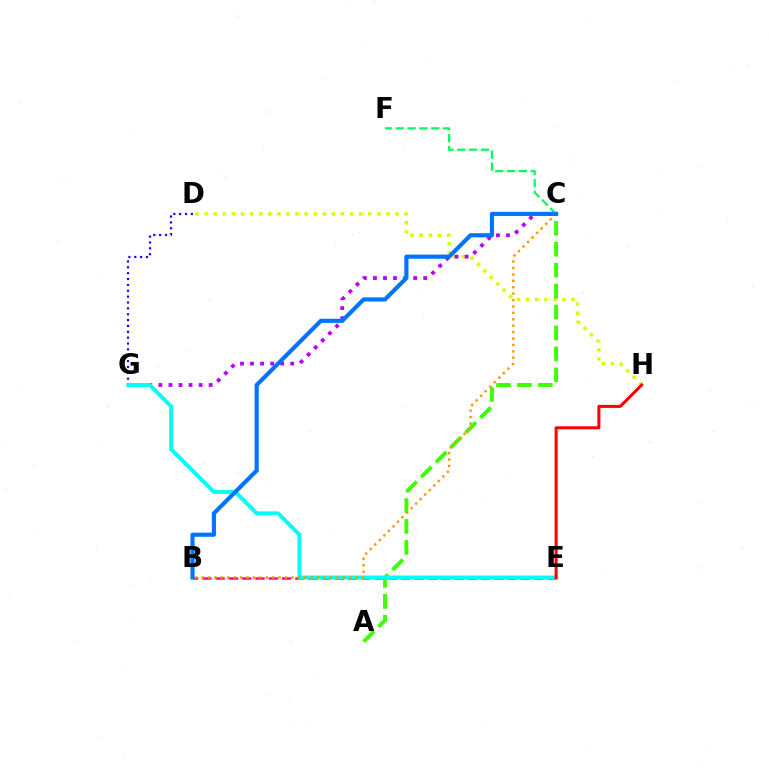{('D', 'H'): [{'color': '#d1ff00', 'line_style': 'dotted', 'thickness': 2.47}], ('C', 'G'): [{'color': '#b900ff', 'line_style': 'dotted', 'thickness': 2.73}], ('C', 'F'): [{'color': '#00ff5c', 'line_style': 'dashed', 'thickness': 1.61}], ('D', 'G'): [{'color': '#2500ff', 'line_style': 'dotted', 'thickness': 1.59}], ('B', 'E'): [{'color': '#ff00ac', 'line_style': 'dashed', 'thickness': 1.8}], ('A', 'C'): [{'color': '#3dff00', 'line_style': 'dashed', 'thickness': 2.84}], ('E', 'G'): [{'color': '#00fff6', 'line_style': 'solid', 'thickness': 2.84}], ('E', 'H'): [{'color': '#ff0000', 'line_style': 'solid', 'thickness': 2.18}], ('B', 'C'): [{'color': '#ff9400', 'line_style': 'dotted', 'thickness': 1.74}, {'color': '#0074ff', 'line_style': 'solid', 'thickness': 2.98}]}